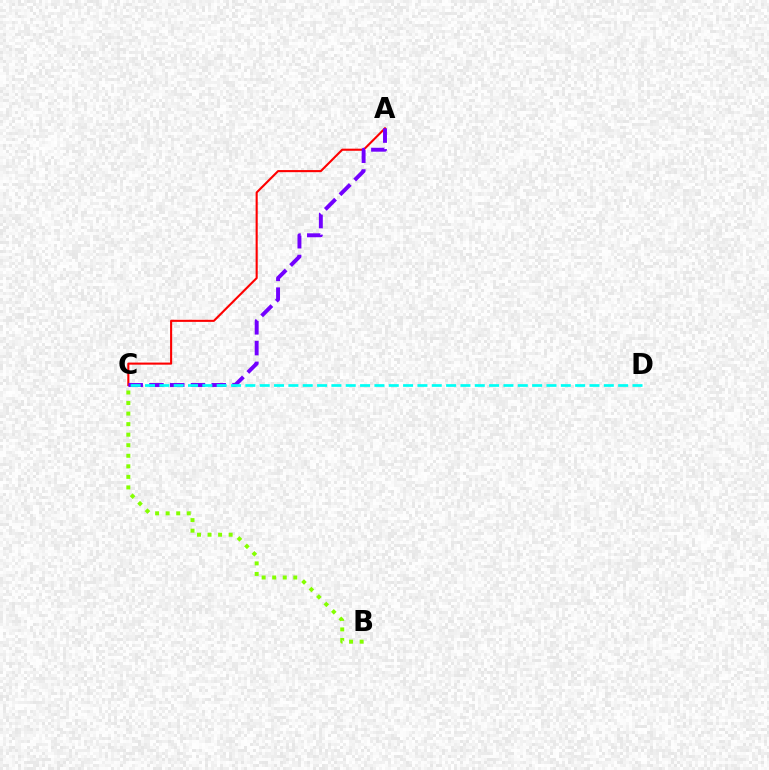{('A', 'C'): [{'color': '#ff0000', 'line_style': 'solid', 'thickness': 1.51}, {'color': '#7200ff', 'line_style': 'dashed', 'thickness': 2.82}], ('B', 'C'): [{'color': '#84ff00', 'line_style': 'dotted', 'thickness': 2.87}], ('C', 'D'): [{'color': '#00fff6', 'line_style': 'dashed', 'thickness': 1.95}]}